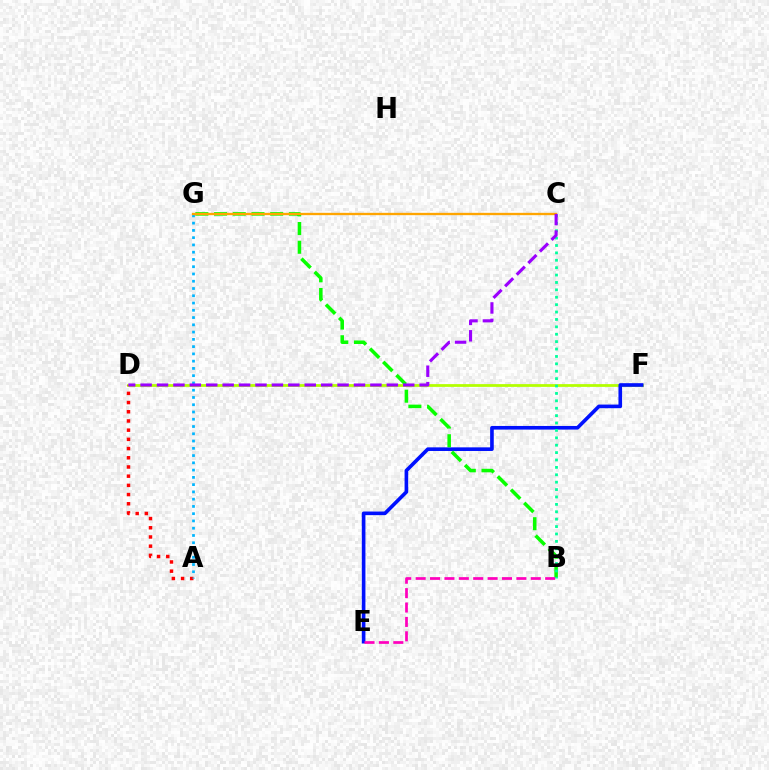{('D', 'F'): [{'color': '#b3ff00', 'line_style': 'solid', 'thickness': 1.99}], ('E', 'F'): [{'color': '#0010ff', 'line_style': 'solid', 'thickness': 2.62}], ('A', 'D'): [{'color': '#ff0000', 'line_style': 'dotted', 'thickness': 2.5}], ('A', 'G'): [{'color': '#00b5ff', 'line_style': 'dotted', 'thickness': 1.97}], ('B', 'G'): [{'color': '#08ff00', 'line_style': 'dashed', 'thickness': 2.54}], ('C', 'G'): [{'color': '#ffa500', 'line_style': 'solid', 'thickness': 1.68}], ('B', 'C'): [{'color': '#00ff9d', 'line_style': 'dotted', 'thickness': 2.01}], ('C', 'D'): [{'color': '#9b00ff', 'line_style': 'dashed', 'thickness': 2.23}], ('B', 'E'): [{'color': '#ff00bd', 'line_style': 'dashed', 'thickness': 1.95}]}